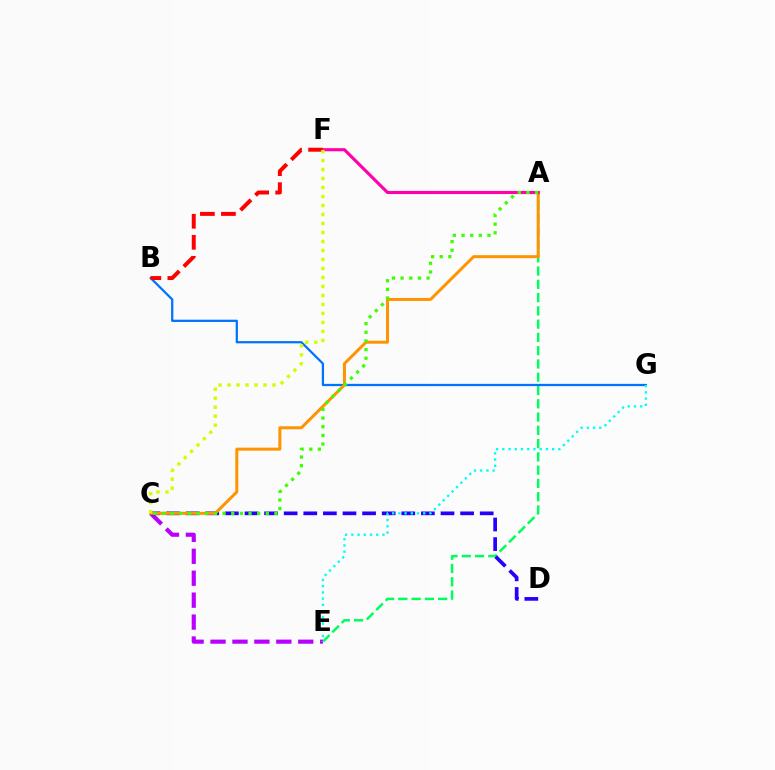{('A', 'E'): [{'color': '#00ff5c', 'line_style': 'dashed', 'thickness': 1.8}], ('C', 'E'): [{'color': '#b900ff', 'line_style': 'dashed', 'thickness': 2.98}], ('C', 'D'): [{'color': '#2500ff', 'line_style': 'dashed', 'thickness': 2.66}], ('B', 'G'): [{'color': '#0074ff', 'line_style': 'solid', 'thickness': 1.63}], ('A', 'C'): [{'color': '#ff9400', 'line_style': 'solid', 'thickness': 2.16}, {'color': '#3dff00', 'line_style': 'dotted', 'thickness': 2.35}], ('A', 'F'): [{'color': '#ff00ac', 'line_style': 'solid', 'thickness': 2.26}], ('E', 'G'): [{'color': '#00fff6', 'line_style': 'dotted', 'thickness': 1.69}], ('B', 'F'): [{'color': '#ff0000', 'line_style': 'dashed', 'thickness': 2.86}], ('C', 'F'): [{'color': '#d1ff00', 'line_style': 'dotted', 'thickness': 2.44}]}